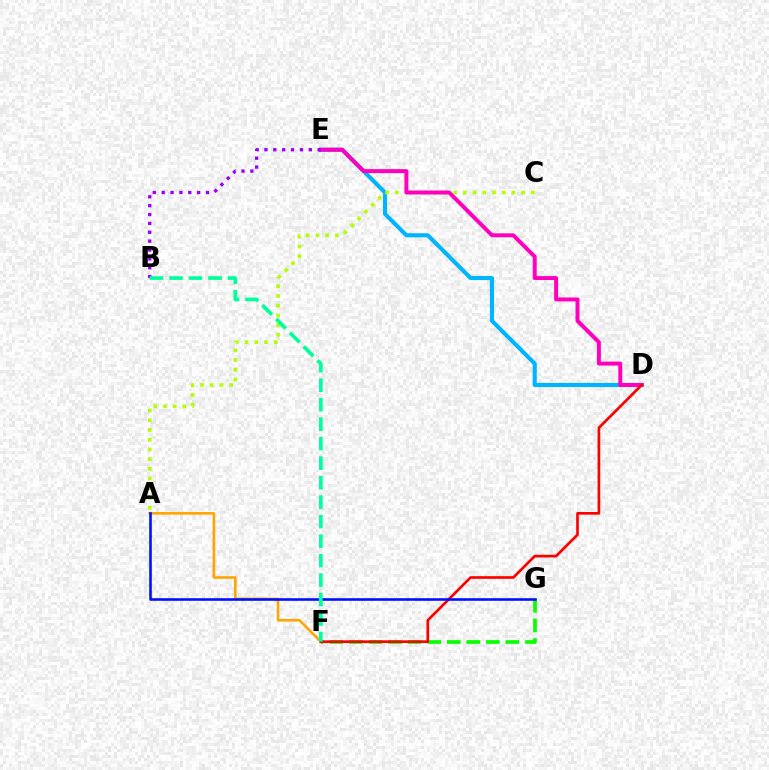{('D', 'E'): [{'color': '#00b5ff', 'line_style': 'solid', 'thickness': 2.95}, {'color': '#ff00bd', 'line_style': 'solid', 'thickness': 2.85}], ('A', 'C'): [{'color': '#b3ff00', 'line_style': 'dotted', 'thickness': 2.64}], ('F', 'G'): [{'color': '#08ff00', 'line_style': 'dashed', 'thickness': 2.66}], ('B', 'E'): [{'color': '#9b00ff', 'line_style': 'dotted', 'thickness': 2.41}], ('A', 'F'): [{'color': '#ffa500', 'line_style': 'solid', 'thickness': 1.87}], ('D', 'F'): [{'color': '#ff0000', 'line_style': 'solid', 'thickness': 1.93}], ('A', 'G'): [{'color': '#0010ff', 'line_style': 'solid', 'thickness': 1.87}], ('B', 'F'): [{'color': '#00ff9d', 'line_style': 'dashed', 'thickness': 2.65}]}